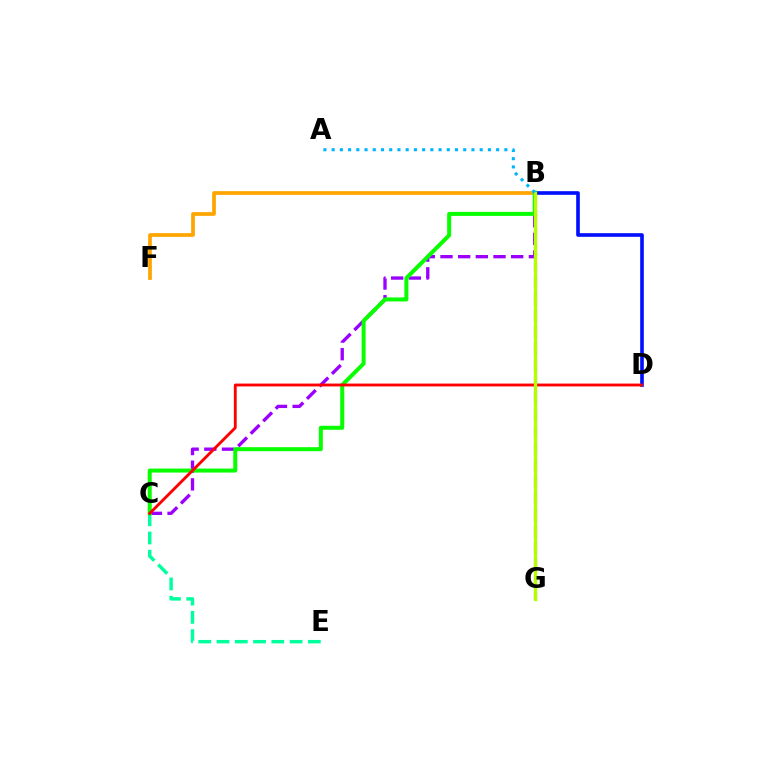{('B', 'C'): [{'color': '#9b00ff', 'line_style': 'dashed', 'thickness': 2.4}, {'color': '#08ff00', 'line_style': 'solid', 'thickness': 2.88}], ('C', 'E'): [{'color': '#00ff9d', 'line_style': 'dashed', 'thickness': 2.48}], ('B', 'F'): [{'color': '#ffa500', 'line_style': 'solid', 'thickness': 2.67}], ('B', 'D'): [{'color': '#0010ff', 'line_style': 'solid', 'thickness': 2.62}], ('B', 'G'): [{'color': '#ff00bd', 'line_style': 'dashed', 'thickness': 2.26}, {'color': '#b3ff00', 'line_style': 'solid', 'thickness': 2.37}], ('C', 'D'): [{'color': '#ff0000', 'line_style': 'solid', 'thickness': 2.06}], ('A', 'B'): [{'color': '#00b5ff', 'line_style': 'dotted', 'thickness': 2.23}]}